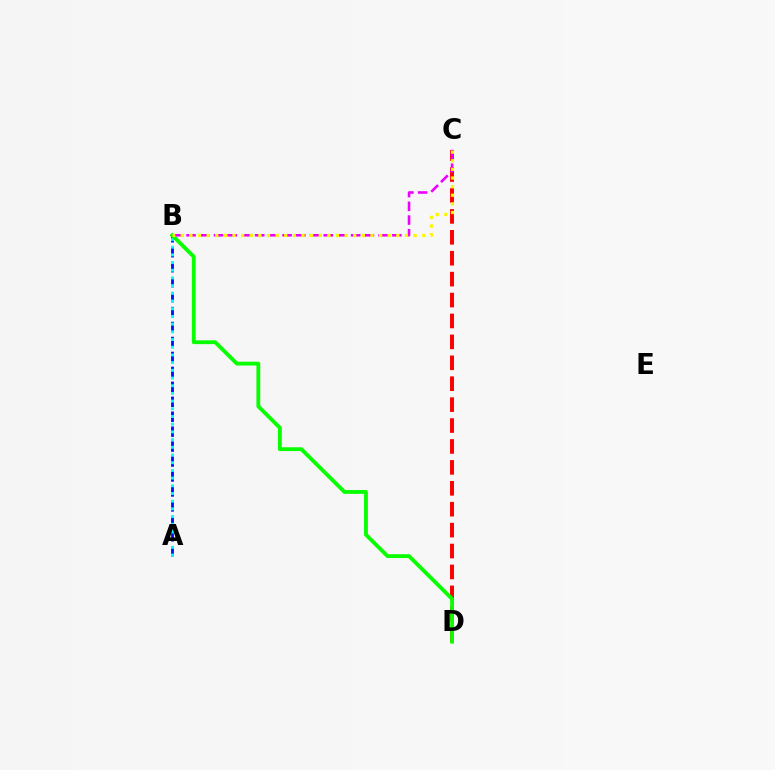{('C', 'D'): [{'color': '#ff0000', 'line_style': 'dashed', 'thickness': 2.84}], ('A', 'B'): [{'color': '#0010ff', 'line_style': 'dashed', 'thickness': 2.03}, {'color': '#00fff6', 'line_style': 'dotted', 'thickness': 2.09}], ('B', 'C'): [{'color': '#ee00ff', 'line_style': 'dashed', 'thickness': 1.86}, {'color': '#fcf500', 'line_style': 'dotted', 'thickness': 2.34}], ('B', 'D'): [{'color': '#08ff00', 'line_style': 'solid', 'thickness': 2.75}]}